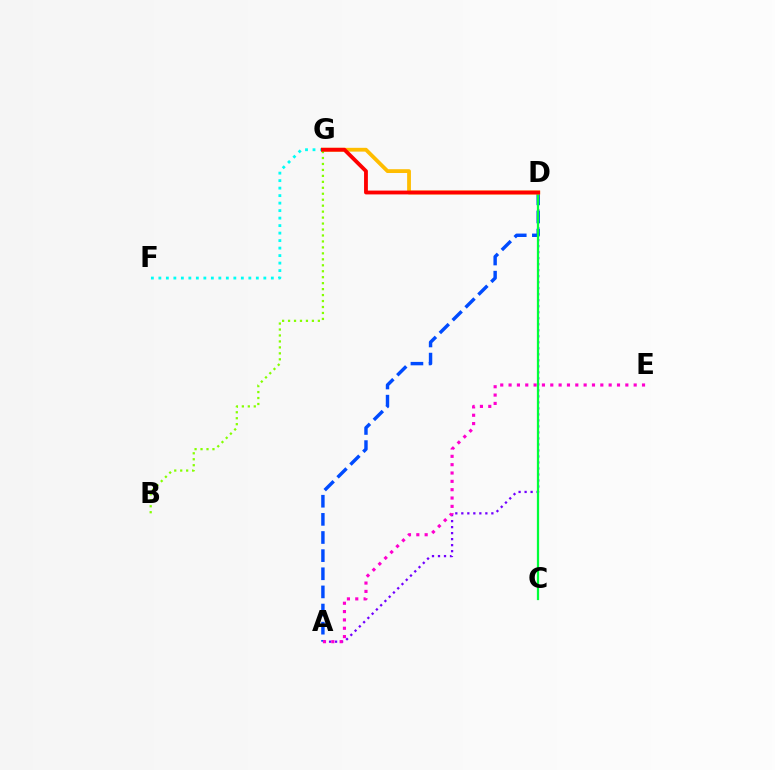{('A', 'D'): [{'color': '#7200ff', 'line_style': 'dotted', 'thickness': 1.63}, {'color': '#004bff', 'line_style': 'dashed', 'thickness': 2.46}], ('C', 'D'): [{'color': '#00ff39', 'line_style': 'solid', 'thickness': 1.62}], ('D', 'G'): [{'color': '#ffbd00', 'line_style': 'solid', 'thickness': 2.74}, {'color': '#ff0000', 'line_style': 'solid', 'thickness': 2.76}], ('F', 'G'): [{'color': '#00fff6', 'line_style': 'dotted', 'thickness': 2.04}], ('B', 'G'): [{'color': '#84ff00', 'line_style': 'dotted', 'thickness': 1.62}], ('A', 'E'): [{'color': '#ff00cf', 'line_style': 'dotted', 'thickness': 2.27}]}